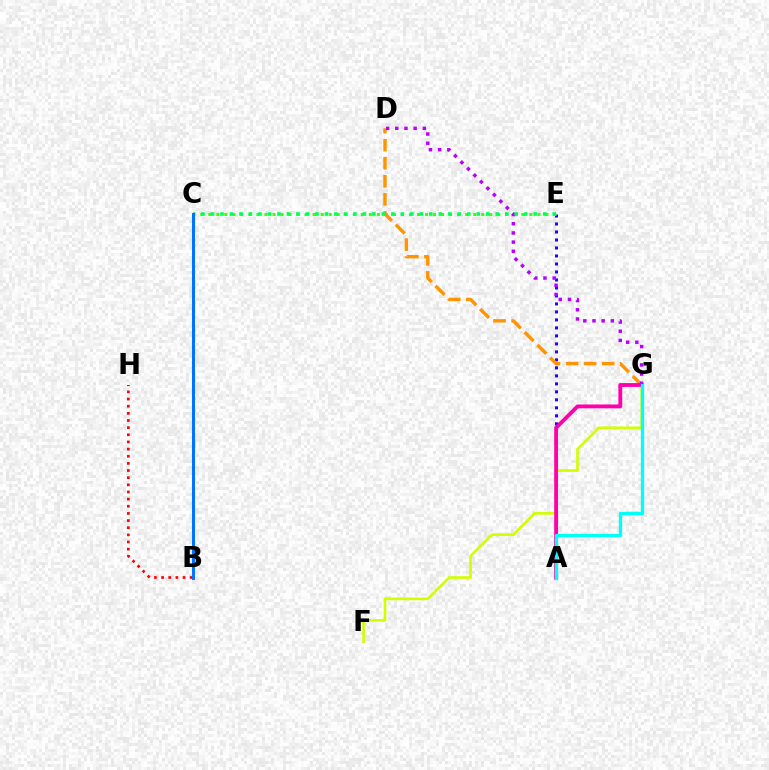{('B', 'H'): [{'color': '#ff0000', 'line_style': 'dotted', 'thickness': 1.94}], ('A', 'E'): [{'color': '#2500ff', 'line_style': 'dotted', 'thickness': 2.17}], ('C', 'E'): [{'color': '#3dff00', 'line_style': 'dotted', 'thickness': 2.18}, {'color': '#00ff5c', 'line_style': 'dotted', 'thickness': 2.58}], ('D', 'G'): [{'color': '#ff9400', 'line_style': 'dashed', 'thickness': 2.45}, {'color': '#b900ff', 'line_style': 'dotted', 'thickness': 2.49}], ('F', 'G'): [{'color': '#d1ff00', 'line_style': 'solid', 'thickness': 1.9}], ('A', 'G'): [{'color': '#ff00ac', 'line_style': 'solid', 'thickness': 2.77}, {'color': '#00fff6', 'line_style': 'solid', 'thickness': 2.39}], ('B', 'C'): [{'color': '#0074ff', 'line_style': 'solid', 'thickness': 2.2}]}